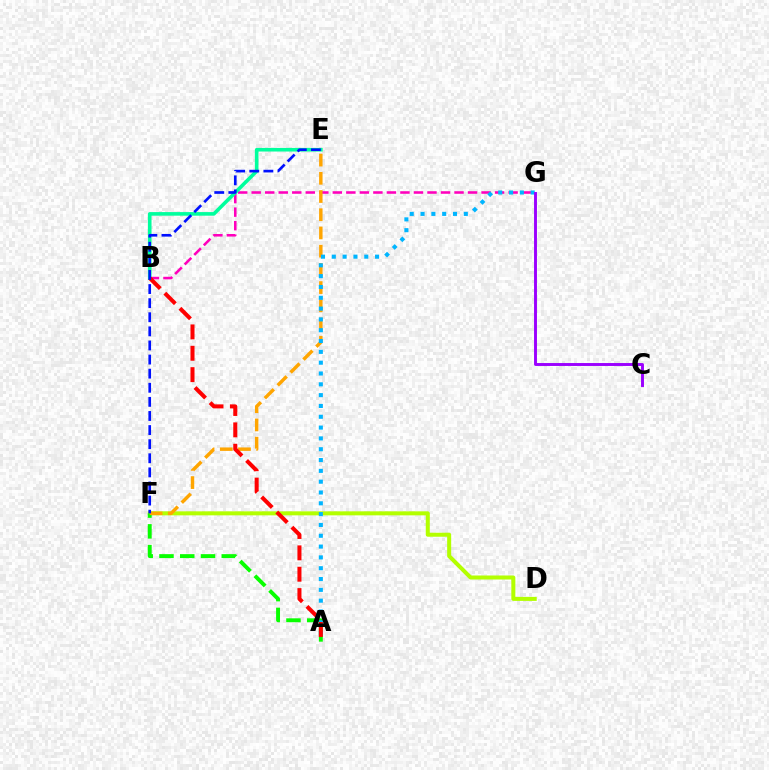{('B', 'G'): [{'color': '#ff00bd', 'line_style': 'dashed', 'thickness': 1.84}], ('D', 'F'): [{'color': '#b3ff00', 'line_style': 'solid', 'thickness': 2.89}], ('B', 'E'): [{'color': '#00ff9d', 'line_style': 'solid', 'thickness': 2.59}], ('A', 'F'): [{'color': '#08ff00', 'line_style': 'dashed', 'thickness': 2.82}], ('E', 'F'): [{'color': '#ffa500', 'line_style': 'dashed', 'thickness': 2.47}, {'color': '#0010ff', 'line_style': 'dashed', 'thickness': 1.92}], ('A', 'G'): [{'color': '#00b5ff', 'line_style': 'dotted', 'thickness': 2.94}], ('A', 'B'): [{'color': '#ff0000', 'line_style': 'dashed', 'thickness': 2.9}], ('C', 'G'): [{'color': '#9b00ff', 'line_style': 'solid', 'thickness': 2.11}]}